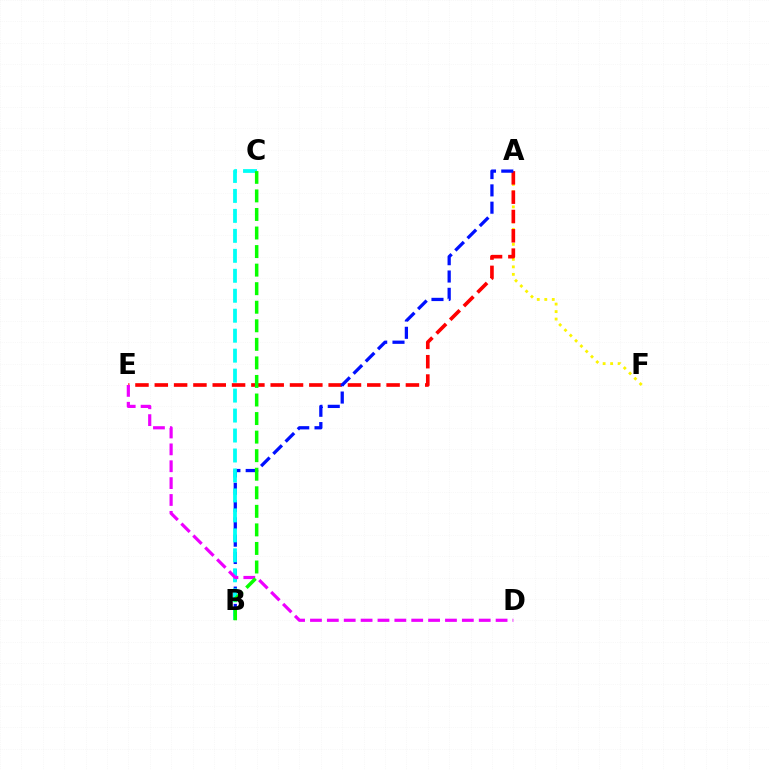{('A', 'F'): [{'color': '#fcf500', 'line_style': 'dotted', 'thickness': 2.04}], ('A', 'E'): [{'color': '#ff0000', 'line_style': 'dashed', 'thickness': 2.62}], ('A', 'B'): [{'color': '#0010ff', 'line_style': 'dashed', 'thickness': 2.35}], ('B', 'C'): [{'color': '#00fff6', 'line_style': 'dashed', 'thickness': 2.71}, {'color': '#08ff00', 'line_style': 'dashed', 'thickness': 2.52}], ('D', 'E'): [{'color': '#ee00ff', 'line_style': 'dashed', 'thickness': 2.29}]}